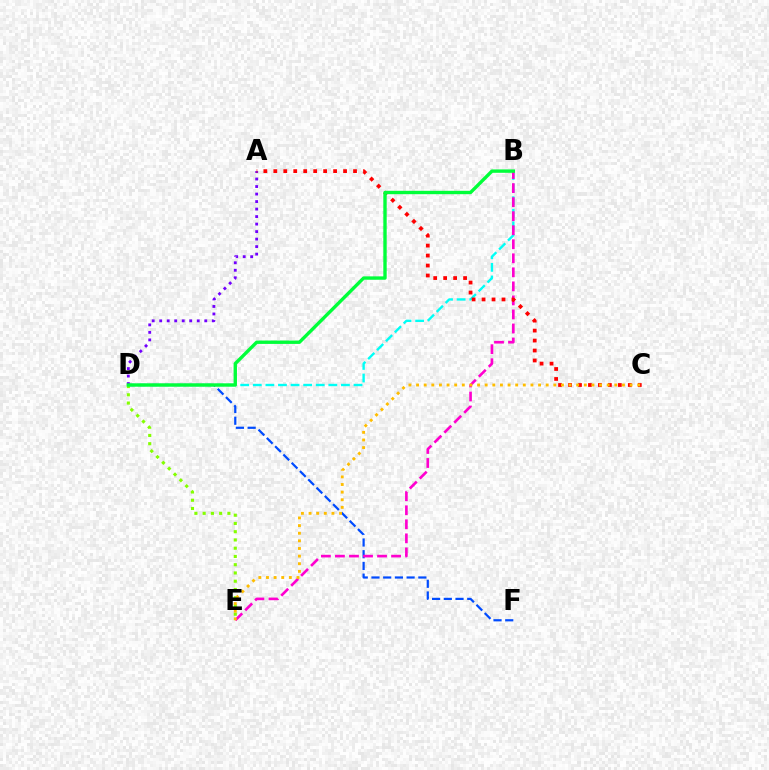{('B', 'D'): [{'color': '#00fff6', 'line_style': 'dashed', 'thickness': 1.71}, {'color': '#00ff39', 'line_style': 'solid', 'thickness': 2.43}], ('A', 'D'): [{'color': '#7200ff', 'line_style': 'dotted', 'thickness': 2.04}], ('D', 'F'): [{'color': '#004bff', 'line_style': 'dashed', 'thickness': 1.59}], ('B', 'E'): [{'color': '#ff00cf', 'line_style': 'dashed', 'thickness': 1.91}], ('D', 'E'): [{'color': '#84ff00', 'line_style': 'dotted', 'thickness': 2.24}], ('A', 'C'): [{'color': '#ff0000', 'line_style': 'dotted', 'thickness': 2.71}], ('C', 'E'): [{'color': '#ffbd00', 'line_style': 'dotted', 'thickness': 2.07}]}